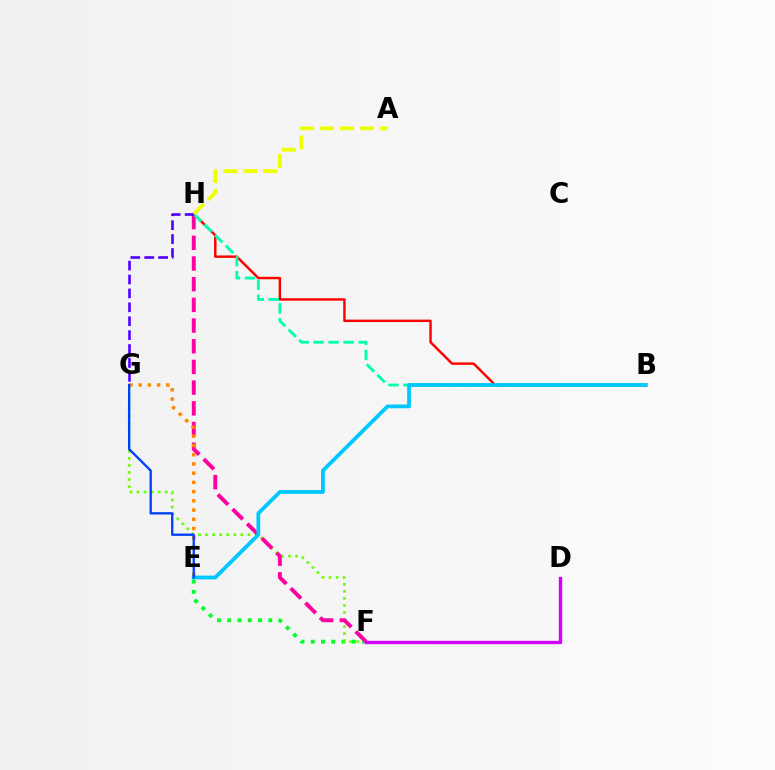{('E', 'F'): [{'color': '#00ff27', 'line_style': 'dotted', 'thickness': 2.79}], ('F', 'G'): [{'color': '#66ff00', 'line_style': 'dotted', 'thickness': 1.92}], ('F', 'H'): [{'color': '#ff00a0', 'line_style': 'dashed', 'thickness': 2.81}], ('B', 'H'): [{'color': '#ff0000', 'line_style': 'solid', 'thickness': 1.76}, {'color': '#00ffaf', 'line_style': 'dashed', 'thickness': 2.04}], ('E', 'G'): [{'color': '#ff8800', 'line_style': 'dotted', 'thickness': 2.51}, {'color': '#003fff', 'line_style': 'solid', 'thickness': 1.68}], ('B', 'E'): [{'color': '#00c7ff', 'line_style': 'solid', 'thickness': 2.73}], ('D', 'F'): [{'color': '#d600ff', 'line_style': 'solid', 'thickness': 2.44}], ('G', 'H'): [{'color': '#4f00ff', 'line_style': 'dashed', 'thickness': 1.89}], ('A', 'H'): [{'color': '#eeff00', 'line_style': 'dashed', 'thickness': 2.71}]}